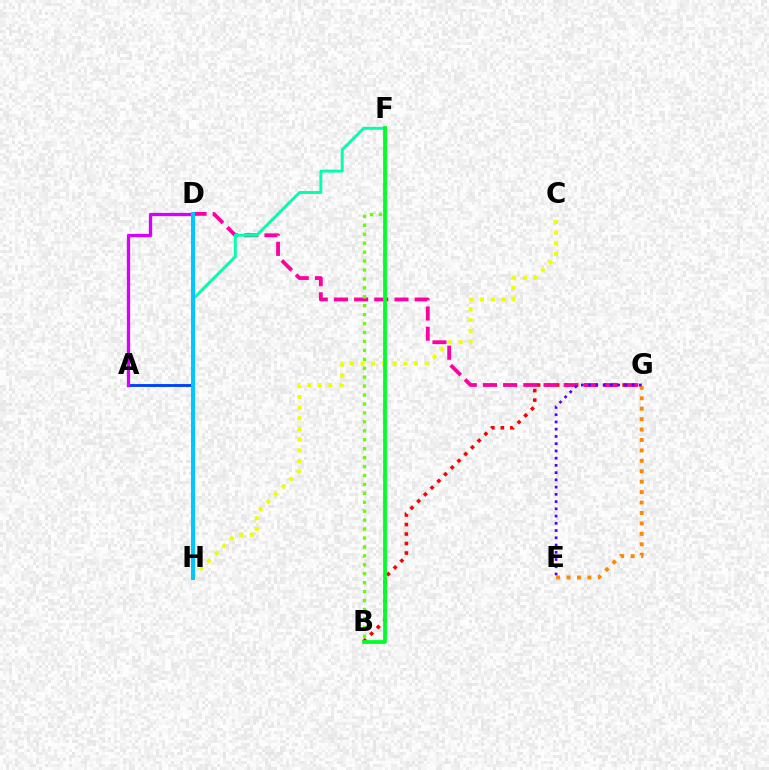{('B', 'G'): [{'color': '#ff0000', 'line_style': 'dotted', 'thickness': 2.58}], ('D', 'G'): [{'color': '#ff00a0', 'line_style': 'dashed', 'thickness': 2.74}], ('E', 'G'): [{'color': '#ff8800', 'line_style': 'dotted', 'thickness': 2.83}, {'color': '#4f00ff', 'line_style': 'dotted', 'thickness': 1.97}], ('F', 'H'): [{'color': '#00ffaf', 'line_style': 'solid', 'thickness': 2.1}], ('A', 'D'): [{'color': '#003fff', 'line_style': 'solid', 'thickness': 2.06}, {'color': '#d600ff', 'line_style': 'solid', 'thickness': 2.37}], ('B', 'F'): [{'color': '#66ff00', 'line_style': 'dotted', 'thickness': 2.43}, {'color': '#00ff27', 'line_style': 'solid', 'thickness': 2.73}], ('C', 'H'): [{'color': '#eeff00', 'line_style': 'dotted', 'thickness': 2.91}], ('D', 'H'): [{'color': '#00c7ff', 'line_style': 'solid', 'thickness': 2.86}]}